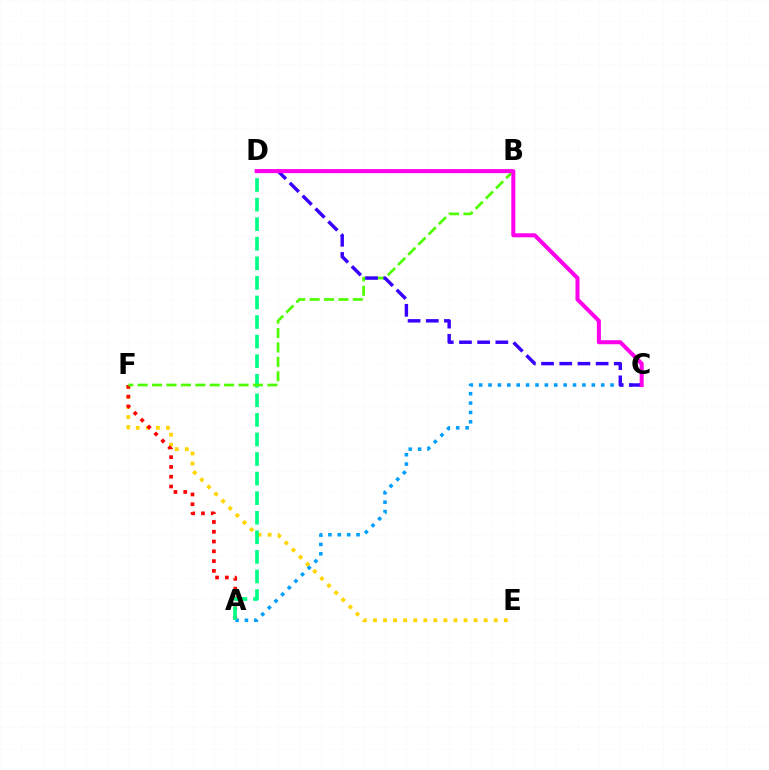{('E', 'F'): [{'color': '#ffd500', 'line_style': 'dotted', 'thickness': 2.73}], ('A', 'F'): [{'color': '#ff0000', 'line_style': 'dotted', 'thickness': 2.66}], ('A', 'C'): [{'color': '#009eff', 'line_style': 'dotted', 'thickness': 2.55}], ('A', 'D'): [{'color': '#00ff86', 'line_style': 'dashed', 'thickness': 2.66}], ('B', 'F'): [{'color': '#4fff00', 'line_style': 'dashed', 'thickness': 1.96}], ('C', 'D'): [{'color': '#3700ff', 'line_style': 'dashed', 'thickness': 2.47}, {'color': '#ff00ed', 'line_style': 'solid', 'thickness': 2.9}]}